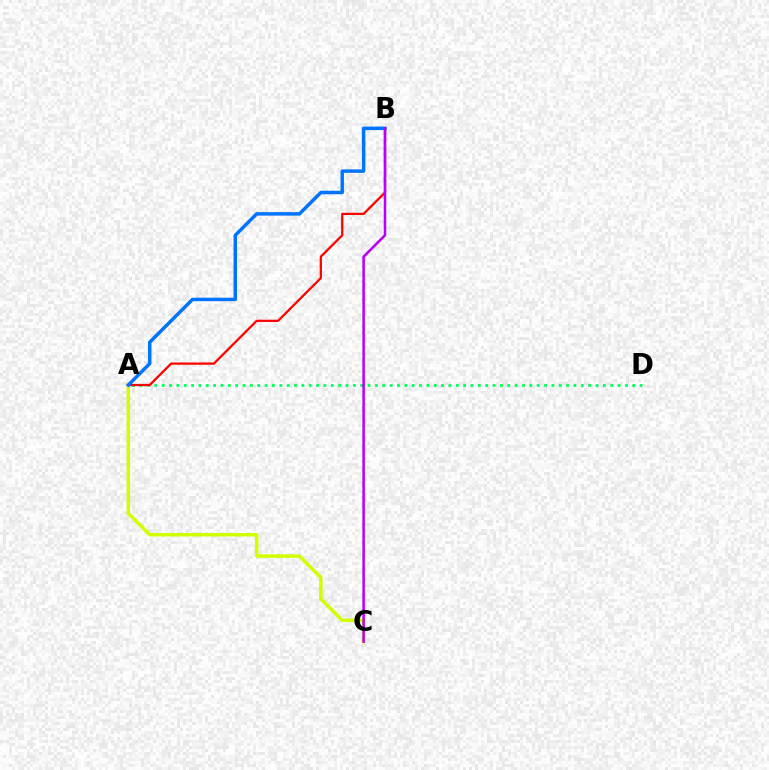{('A', 'C'): [{'color': '#d1ff00', 'line_style': 'solid', 'thickness': 2.53}], ('A', 'D'): [{'color': '#00ff5c', 'line_style': 'dotted', 'thickness': 2.0}], ('A', 'B'): [{'color': '#ff0000', 'line_style': 'solid', 'thickness': 1.62}, {'color': '#0074ff', 'line_style': 'solid', 'thickness': 2.5}], ('B', 'C'): [{'color': '#b900ff', 'line_style': 'solid', 'thickness': 1.83}]}